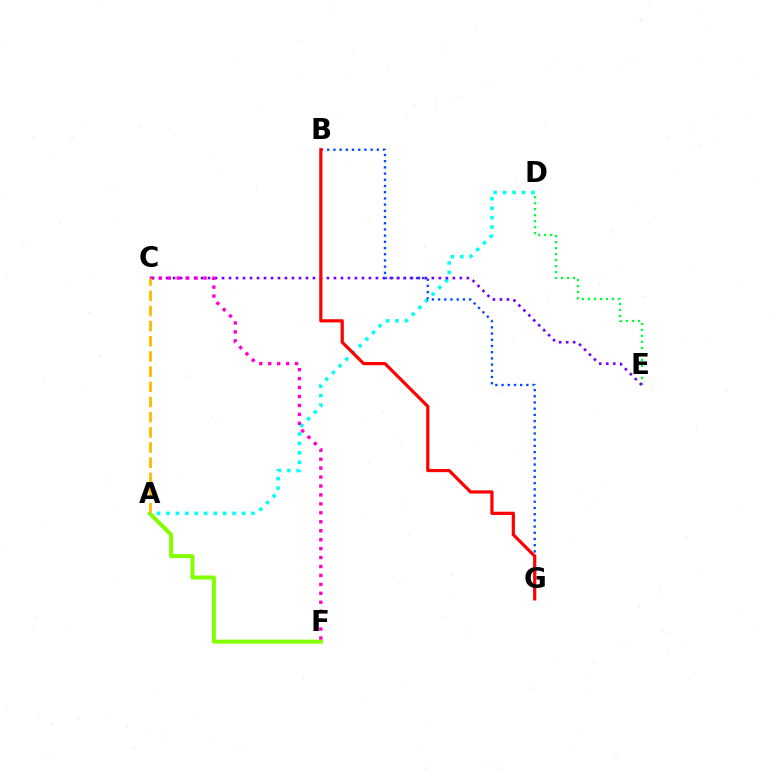{('A', 'F'): [{'color': '#84ff00', 'line_style': 'solid', 'thickness': 2.9}], ('A', 'D'): [{'color': '#00fff6', 'line_style': 'dotted', 'thickness': 2.57}], ('D', 'E'): [{'color': '#00ff39', 'line_style': 'dotted', 'thickness': 1.63}], ('B', 'G'): [{'color': '#004bff', 'line_style': 'dotted', 'thickness': 1.69}, {'color': '#ff0000', 'line_style': 'solid', 'thickness': 2.3}], ('C', 'E'): [{'color': '#7200ff', 'line_style': 'dotted', 'thickness': 1.9}], ('C', 'F'): [{'color': '#ff00cf', 'line_style': 'dotted', 'thickness': 2.43}], ('A', 'C'): [{'color': '#ffbd00', 'line_style': 'dashed', 'thickness': 2.06}]}